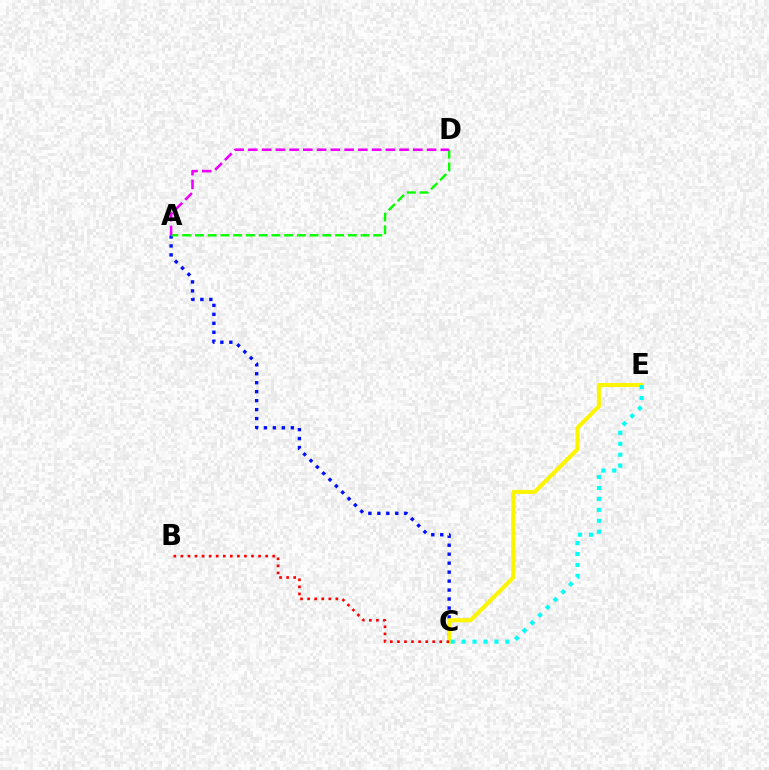{('A', 'C'): [{'color': '#0010ff', 'line_style': 'dotted', 'thickness': 2.44}], ('A', 'D'): [{'color': '#08ff00', 'line_style': 'dashed', 'thickness': 1.73}, {'color': '#ee00ff', 'line_style': 'dashed', 'thickness': 1.87}], ('C', 'E'): [{'color': '#fcf500', 'line_style': 'solid', 'thickness': 2.92}, {'color': '#00fff6', 'line_style': 'dotted', 'thickness': 2.97}], ('B', 'C'): [{'color': '#ff0000', 'line_style': 'dotted', 'thickness': 1.92}]}